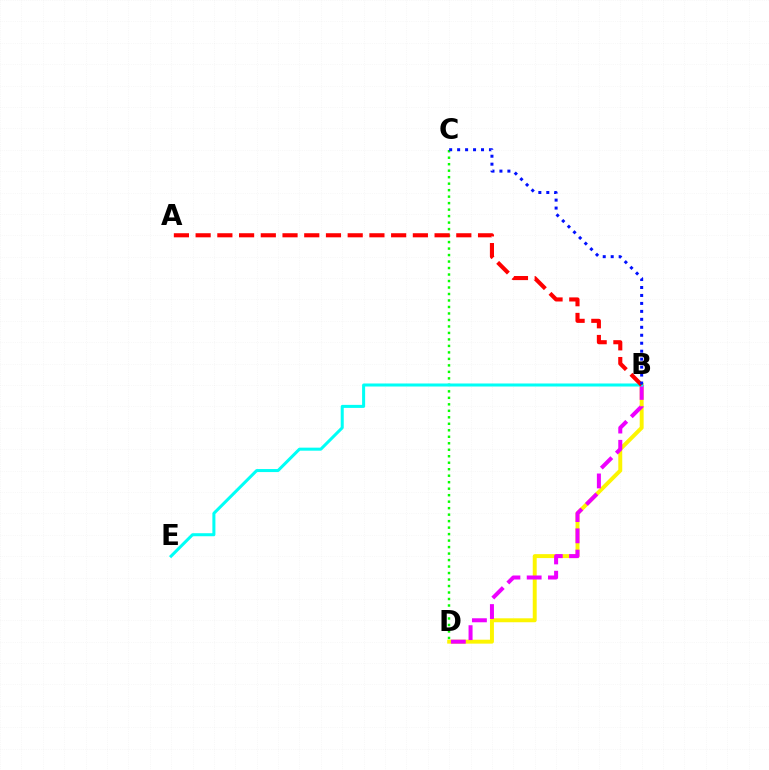{('B', 'D'): [{'color': '#fcf500', 'line_style': 'solid', 'thickness': 2.84}, {'color': '#ee00ff', 'line_style': 'dashed', 'thickness': 2.89}], ('C', 'D'): [{'color': '#08ff00', 'line_style': 'dotted', 'thickness': 1.76}], ('B', 'E'): [{'color': '#00fff6', 'line_style': 'solid', 'thickness': 2.18}], ('A', 'B'): [{'color': '#ff0000', 'line_style': 'dashed', 'thickness': 2.95}], ('B', 'C'): [{'color': '#0010ff', 'line_style': 'dotted', 'thickness': 2.16}]}